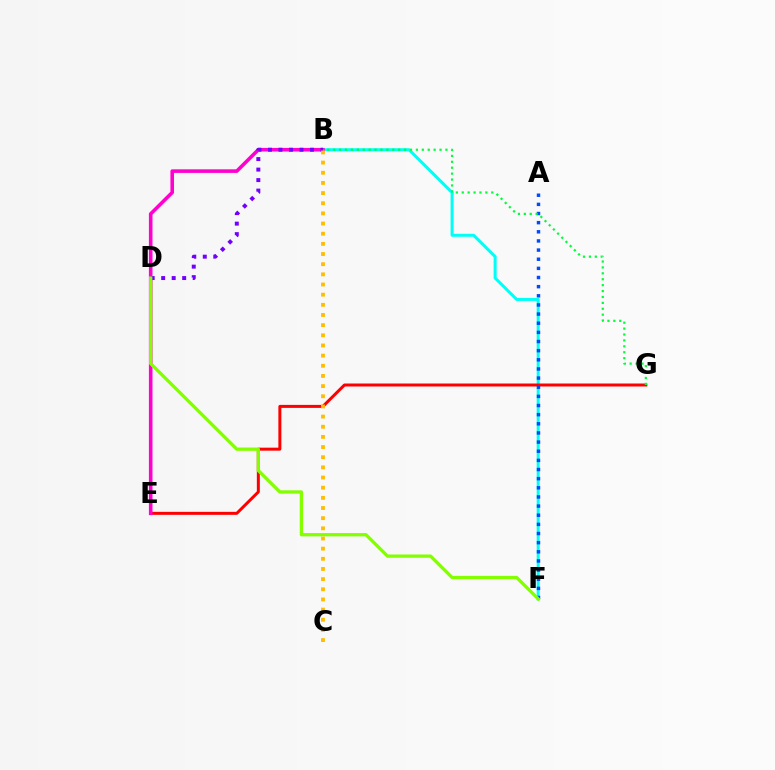{('B', 'F'): [{'color': '#00fff6', 'line_style': 'solid', 'thickness': 2.17}], ('E', 'G'): [{'color': '#ff0000', 'line_style': 'solid', 'thickness': 2.16}], ('B', 'E'): [{'color': '#ff00cf', 'line_style': 'solid', 'thickness': 2.59}], ('A', 'F'): [{'color': '#004bff', 'line_style': 'dotted', 'thickness': 2.48}], ('B', 'G'): [{'color': '#00ff39', 'line_style': 'dotted', 'thickness': 1.61}], ('B', 'D'): [{'color': '#7200ff', 'line_style': 'dotted', 'thickness': 2.85}], ('D', 'F'): [{'color': '#84ff00', 'line_style': 'solid', 'thickness': 2.37}], ('B', 'C'): [{'color': '#ffbd00', 'line_style': 'dotted', 'thickness': 2.76}]}